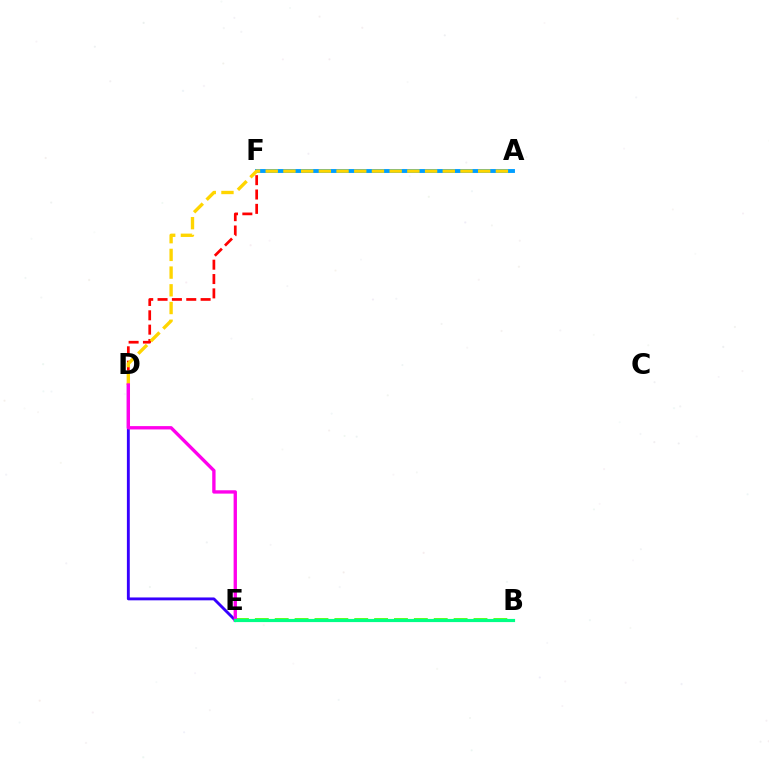{('A', 'F'): [{'color': '#009eff', 'line_style': 'solid', 'thickness': 2.79}], ('D', 'F'): [{'color': '#ff0000', 'line_style': 'dashed', 'thickness': 1.95}], ('B', 'E'): [{'color': '#4fff00', 'line_style': 'dashed', 'thickness': 2.7}, {'color': '#00ff86', 'line_style': 'solid', 'thickness': 2.29}], ('D', 'E'): [{'color': '#3700ff', 'line_style': 'solid', 'thickness': 2.07}, {'color': '#ff00ed', 'line_style': 'solid', 'thickness': 2.41}], ('A', 'D'): [{'color': '#ffd500', 'line_style': 'dashed', 'thickness': 2.41}]}